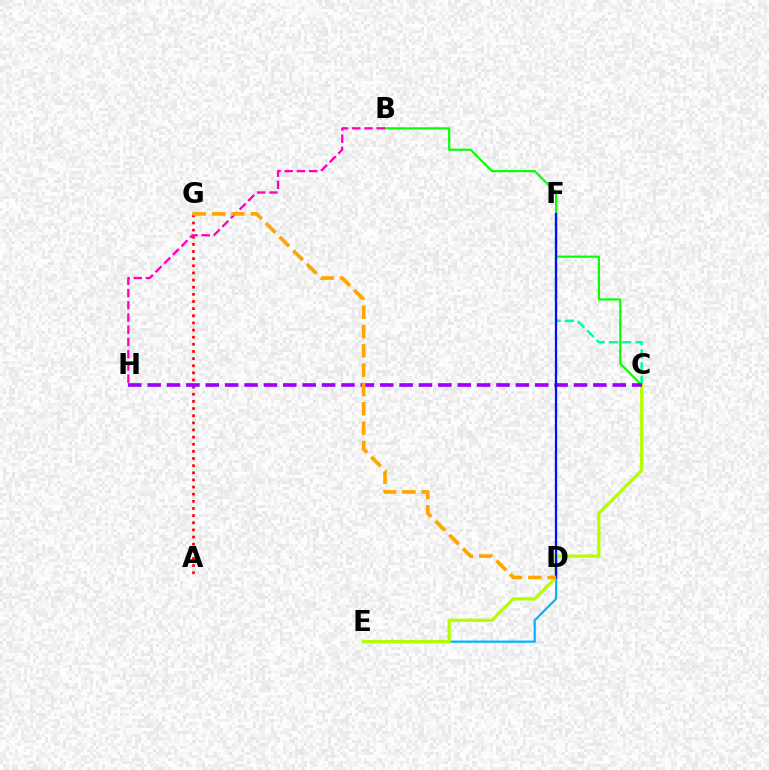{('D', 'E'): [{'color': '#00b5ff', 'line_style': 'solid', 'thickness': 1.59}], ('A', 'G'): [{'color': '#ff0000', 'line_style': 'dotted', 'thickness': 1.94}], ('B', 'C'): [{'color': '#08ff00', 'line_style': 'solid', 'thickness': 1.56}], ('C', 'F'): [{'color': '#00ff9d', 'line_style': 'dashed', 'thickness': 1.8}], ('C', 'E'): [{'color': '#b3ff00', 'line_style': 'solid', 'thickness': 2.33}], ('B', 'H'): [{'color': '#ff00bd', 'line_style': 'dashed', 'thickness': 1.66}], ('C', 'H'): [{'color': '#9b00ff', 'line_style': 'dashed', 'thickness': 2.63}], ('D', 'F'): [{'color': '#0010ff', 'line_style': 'solid', 'thickness': 1.64}], ('D', 'G'): [{'color': '#ffa500', 'line_style': 'dashed', 'thickness': 2.62}]}